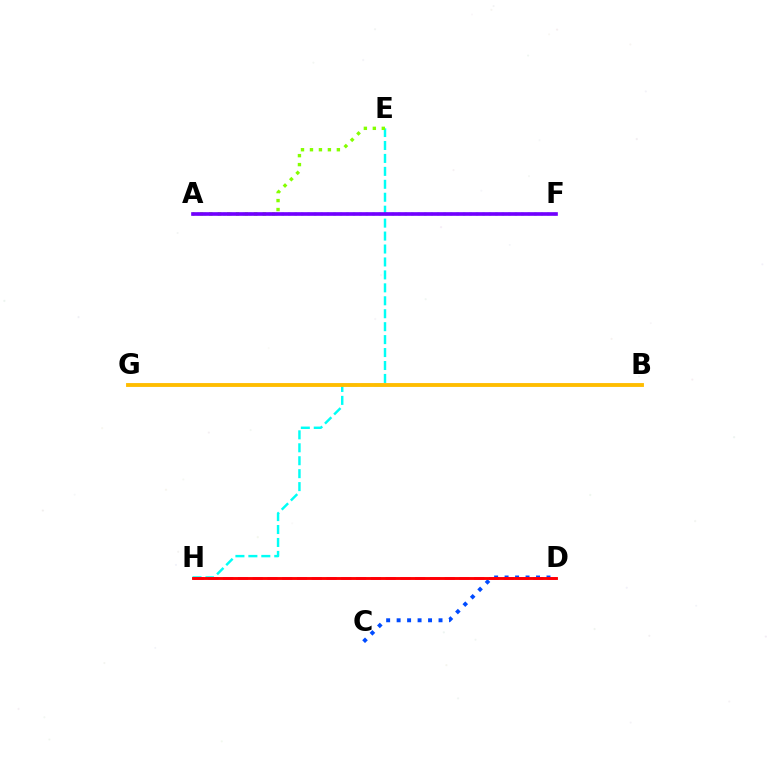{('A', 'F'): [{'color': '#00ff39', 'line_style': 'dotted', 'thickness': 1.76}, {'color': '#7200ff', 'line_style': 'solid', 'thickness': 2.63}], ('C', 'D'): [{'color': '#004bff', 'line_style': 'dotted', 'thickness': 2.85}], ('E', 'H'): [{'color': '#00fff6', 'line_style': 'dashed', 'thickness': 1.76}], ('B', 'G'): [{'color': '#ffbd00', 'line_style': 'solid', 'thickness': 2.77}], ('A', 'E'): [{'color': '#84ff00', 'line_style': 'dotted', 'thickness': 2.44}], ('D', 'H'): [{'color': '#ff00cf', 'line_style': 'dashed', 'thickness': 2.01}, {'color': '#ff0000', 'line_style': 'solid', 'thickness': 2.08}]}